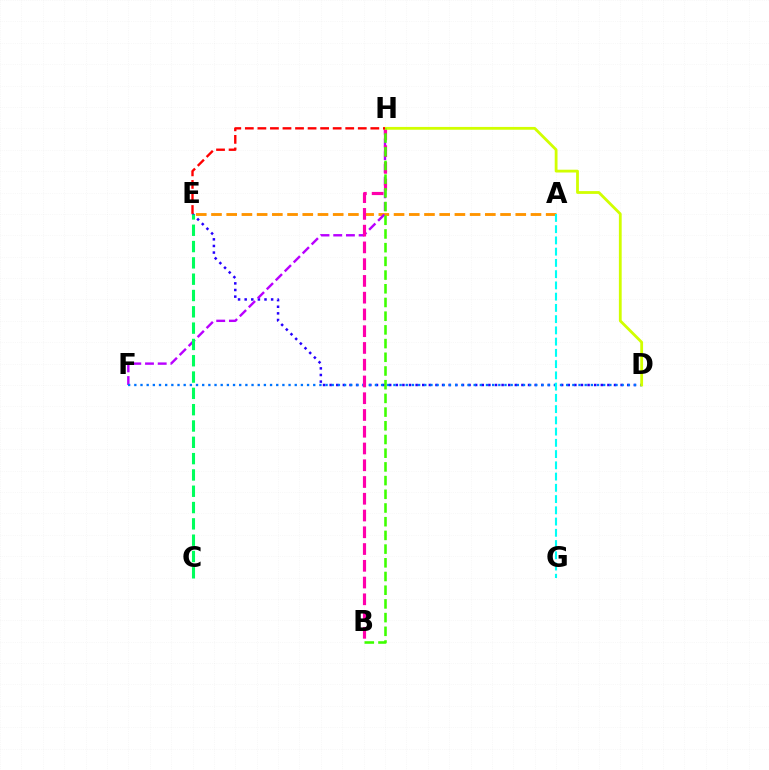{('D', 'E'): [{'color': '#2500ff', 'line_style': 'dotted', 'thickness': 1.8}], ('A', 'E'): [{'color': '#ff9400', 'line_style': 'dashed', 'thickness': 2.07}], ('F', 'H'): [{'color': '#b900ff', 'line_style': 'dashed', 'thickness': 1.73}], ('D', 'F'): [{'color': '#0074ff', 'line_style': 'dotted', 'thickness': 1.68}], ('B', 'H'): [{'color': '#ff00ac', 'line_style': 'dashed', 'thickness': 2.28}, {'color': '#3dff00', 'line_style': 'dashed', 'thickness': 1.86}], ('D', 'H'): [{'color': '#d1ff00', 'line_style': 'solid', 'thickness': 2.02}], ('A', 'G'): [{'color': '#00fff6', 'line_style': 'dashed', 'thickness': 1.53}], ('C', 'E'): [{'color': '#00ff5c', 'line_style': 'dashed', 'thickness': 2.22}], ('E', 'H'): [{'color': '#ff0000', 'line_style': 'dashed', 'thickness': 1.7}]}